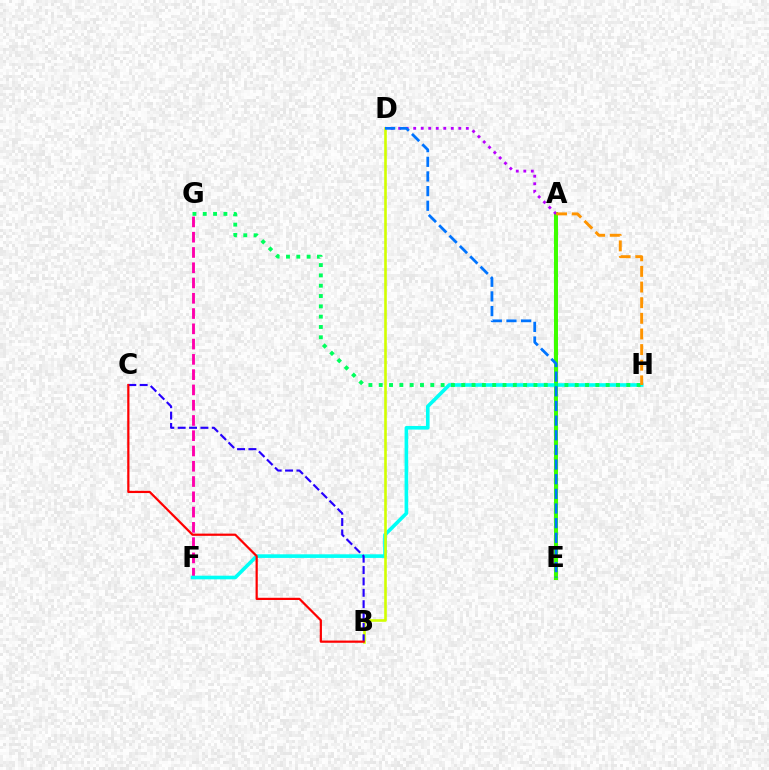{('F', 'G'): [{'color': '#ff00ac', 'line_style': 'dashed', 'thickness': 2.07}], ('A', 'E'): [{'color': '#3dff00', 'line_style': 'solid', 'thickness': 2.89}], ('F', 'H'): [{'color': '#00fff6', 'line_style': 'solid', 'thickness': 2.61}], ('A', 'D'): [{'color': '#b900ff', 'line_style': 'dotted', 'thickness': 2.04}], ('B', 'D'): [{'color': '#d1ff00', 'line_style': 'solid', 'thickness': 1.88}], ('G', 'H'): [{'color': '#00ff5c', 'line_style': 'dotted', 'thickness': 2.8}], ('B', 'C'): [{'color': '#2500ff', 'line_style': 'dashed', 'thickness': 1.54}, {'color': '#ff0000', 'line_style': 'solid', 'thickness': 1.59}], ('A', 'H'): [{'color': '#ff9400', 'line_style': 'dashed', 'thickness': 2.12}], ('D', 'E'): [{'color': '#0074ff', 'line_style': 'dashed', 'thickness': 1.99}]}